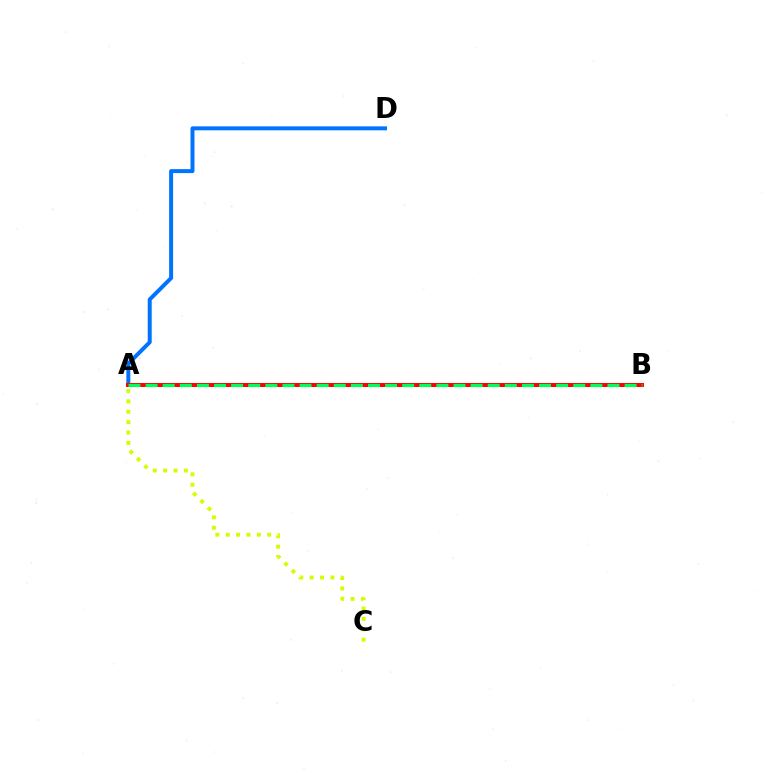{('A', 'C'): [{'color': '#d1ff00', 'line_style': 'dotted', 'thickness': 2.82}], ('A', 'B'): [{'color': '#b900ff', 'line_style': 'solid', 'thickness': 1.66}, {'color': '#ff0000', 'line_style': 'solid', 'thickness': 2.87}, {'color': '#00ff5c', 'line_style': 'dashed', 'thickness': 2.32}], ('A', 'D'): [{'color': '#0074ff', 'line_style': 'solid', 'thickness': 2.86}]}